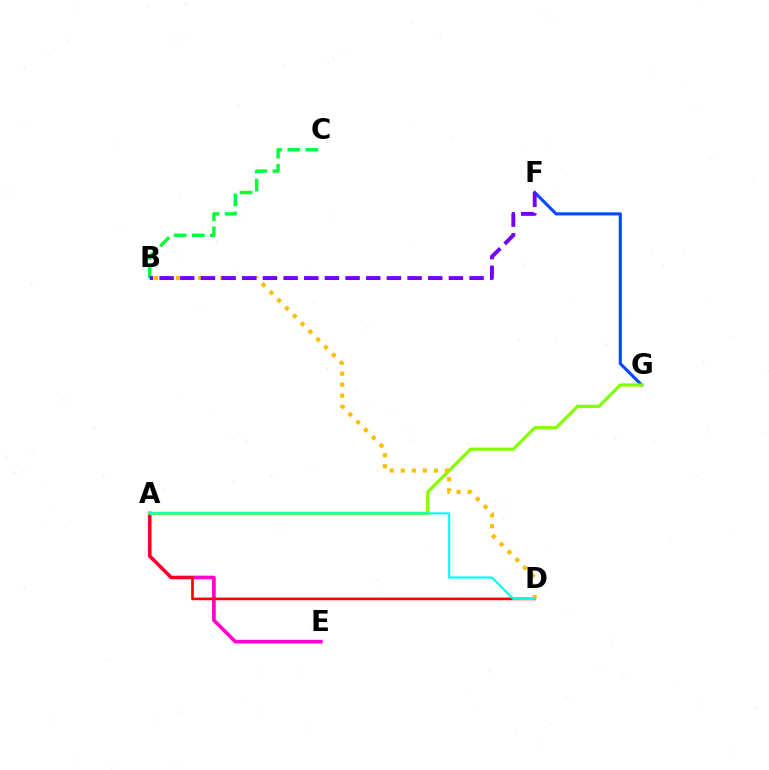{('A', 'E'): [{'color': '#ff00cf', 'line_style': 'solid', 'thickness': 2.62}], ('A', 'D'): [{'color': '#ff0000', 'line_style': 'solid', 'thickness': 1.92}, {'color': '#00fff6', 'line_style': 'solid', 'thickness': 1.54}], ('F', 'G'): [{'color': '#004bff', 'line_style': 'solid', 'thickness': 2.24}], ('B', 'C'): [{'color': '#00ff39', 'line_style': 'dashed', 'thickness': 2.46}], ('A', 'G'): [{'color': '#84ff00', 'line_style': 'solid', 'thickness': 2.32}], ('B', 'D'): [{'color': '#ffbd00', 'line_style': 'dotted', 'thickness': 3.0}], ('B', 'F'): [{'color': '#7200ff', 'line_style': 'dashed', 'thickness': 2.81}]}